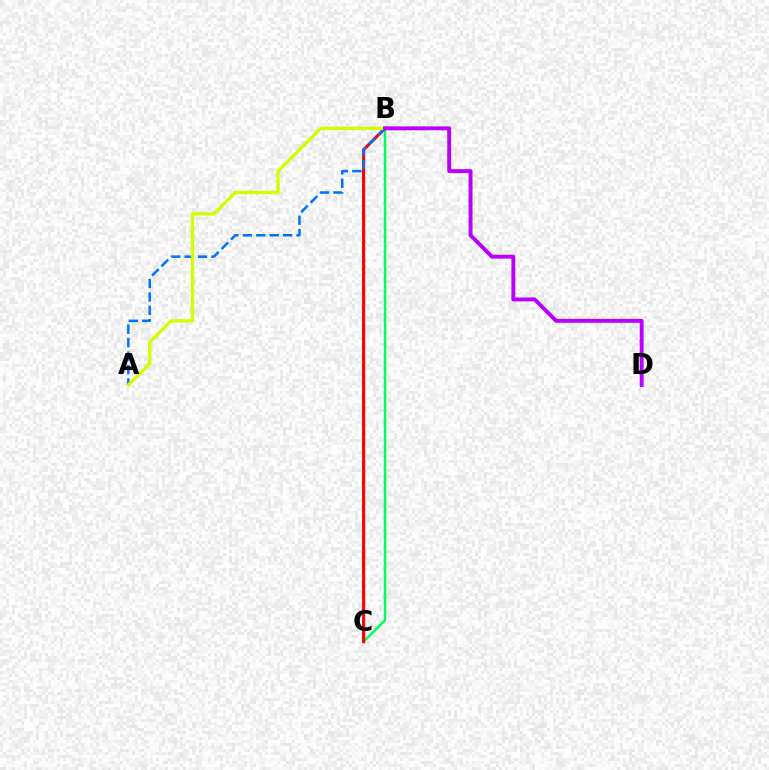{('B', 'C'): [{'color': '#00ff5c', 'line_style': 'solid', 'thickness': 1.79}, {'color': '#ff0000', 'line_style': 'solid', 'thickness': 2.24}], ('A', 'B'): [{'color': '#0074ff', 'line_style': 'dashed', 'thickness': 1.82}, {'color': '#d1ff00', 'line_style': 'solid', 'thickness': 2.39}], ('B', 'D'): [{'color': '#b900ff', 'line_style': 'solid', 'thickness': 2.81}]}